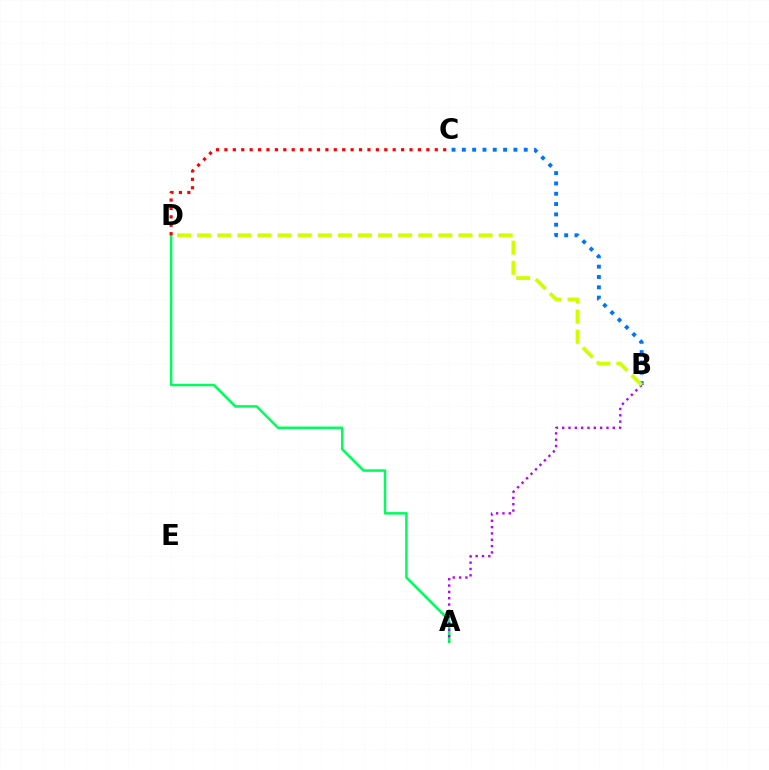{('B', 'C'): [{'color': '#0074ff', 'line_style': 'dotted', 'thickness': 2.8}], ('A', 'D'): [{'color': '#00ff5c', 'line_style': 'solid', 'thickness': 1.82}], ('C', 'D'): [{'color': '#ff0000', 'line_style': 'dotted', 'thickness': 2.29}], ('A', 'B'): [{'color': '#b900ff', 'line_style': 'dotted', 'thickness': 1.72}], ('B', 'D'): [{'color': '#d1ff00', 'line_style': 'dashed', 'thickness': 2.73}]}